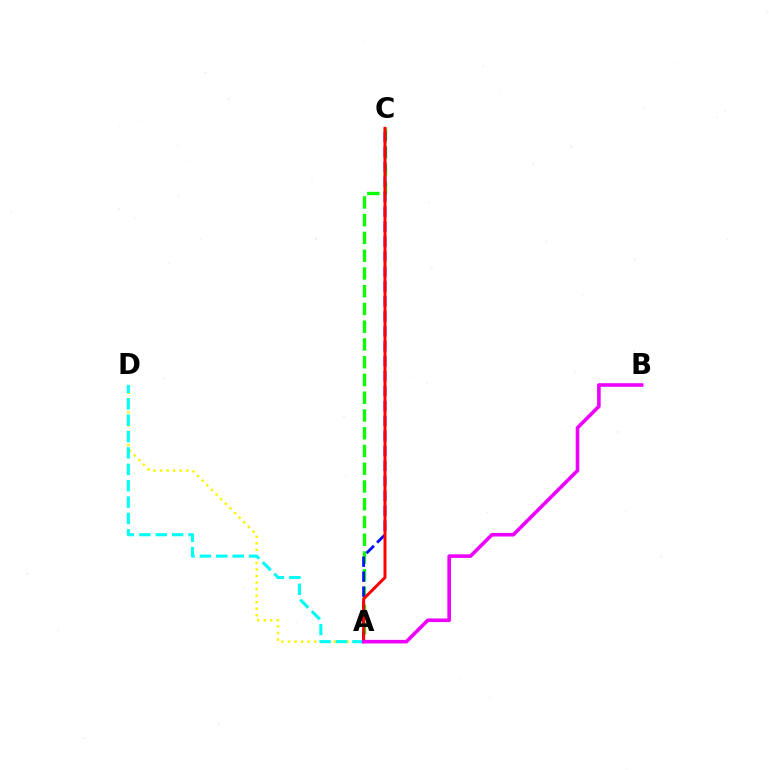{('A', 'C'): [{'color': '#08ff00', 'line_style': 'dashed', 'thickness': 2.41}, {'color': '#0010ff', 'line_style': 'dashed', 'thickness': 2.03}, {'color': '#ff0000', 'line_style': 'solid', 'thickness': 2.14}], ('A', 'D'): [{'color': '#fcf500', 'line_style': 'dotted', 'thickness': 1.78}, {'color': '#00fff6', 'line_style': 'dashed', 'thickness': 2.23}], ('A', 'B'): [{'color': '#ee00ff', 'line_style': 'solid', 'thickness': 2.59}]}